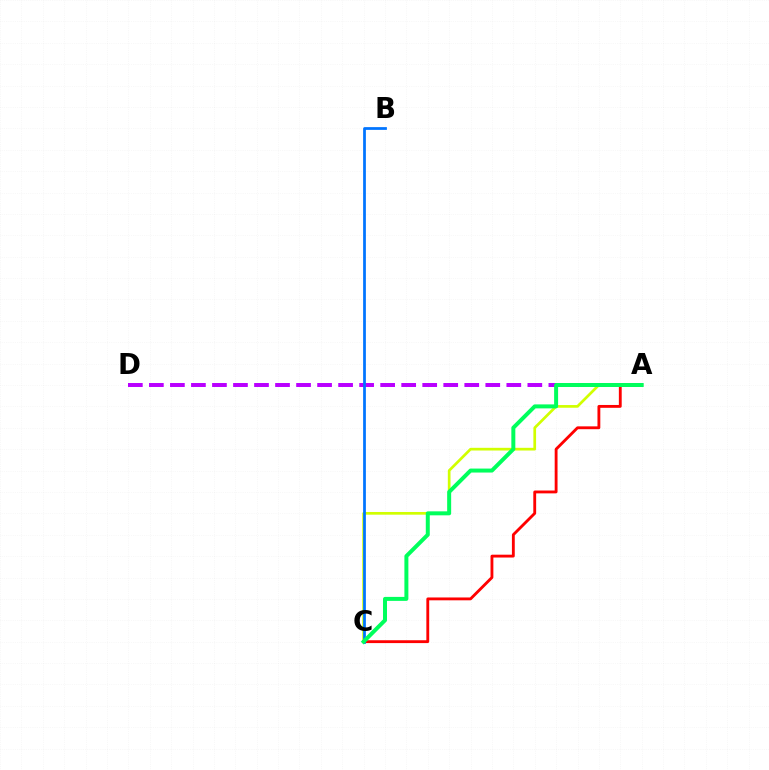{('A', 'C'): [{'color': '#d1ff00', 'line_style': 'solid', 'thickness': 1.95}, {'color': '#ff0000', 'line_style': 'solid', 'thickness': 2.05}, {'color': '#00ff5c', 'line_style': 'solid', 'thickness': 2.87}], ('A', 'D'): [{'color': '#b900ff', 'line_style': 'dashed', 'thickness': 2.86}], ('B', 'C'): [{'color': '#0074ff', 'line_style': 'solid', 'thickness': 1.98}]}